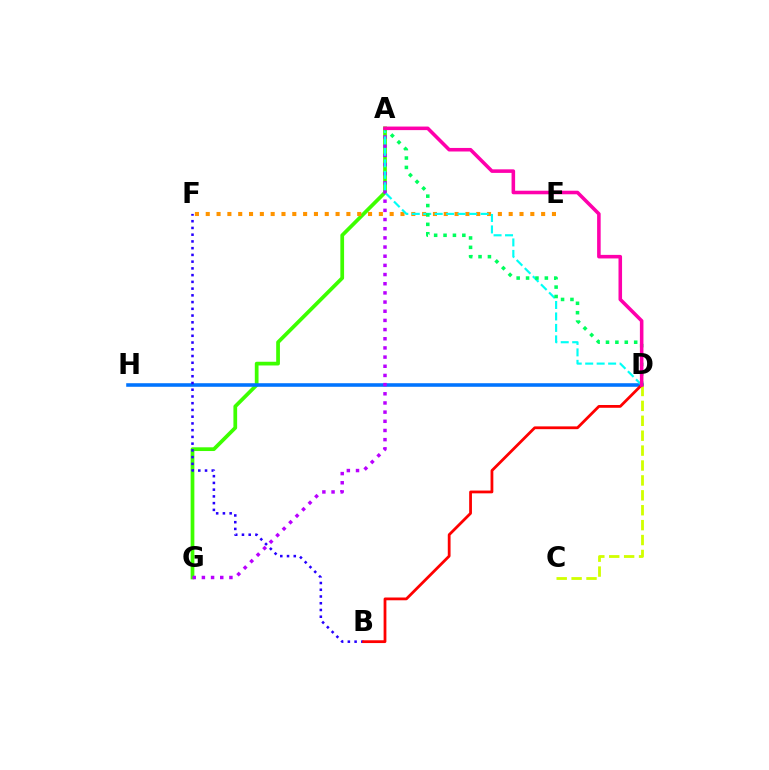{('A', 'G'): [{'color': '#3dff00', 'line_style': 'solid', 'thickness': 2.69}, {'color': '#b900ff', 'line_style': 'dotted', 'thickness': 2.49}], ('D', 'H'): [{'color': '#0074ff', 'line_style': 'solid', 'thickness': 2.57}], ('C', 'D'): [{'color': '#d1ff00', 'line_style': 'dashed', 'thickness': 2.03}], ('B', 'F'): [{'color': '#2500ff', 'line_style': 'dotted', 'thickness': 1.83}], ('E', 'F'): [{'color': '#ff9400', 'line_style': 'dotted', 'thickness': 2.94}], ('A', 'D'): [{'color': '#00fff6', 'line_style': 'dashed', 'thickness': 1.56}, {'color': '#00ff5c', 'line_style': 'dotted', 'thickness': 2.55}, {'color': '#ff00ac', 'line_style': 'solid', 'thickness': 2.56}], ('B', 'D'): [{'color': '#ff0000', 'line_style': 'solid', 'thickness': 2.0}]}